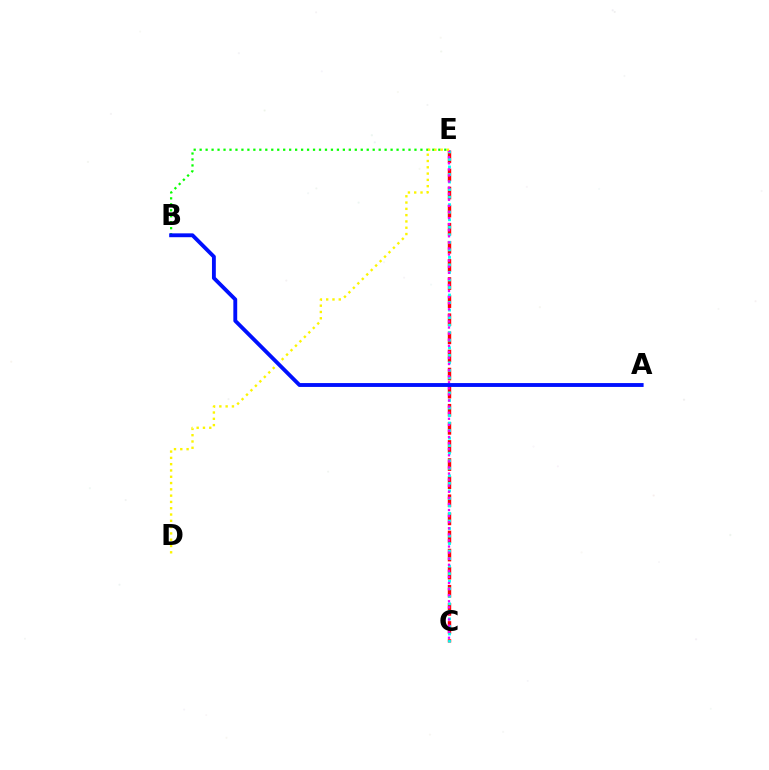{('C', 'E'): [{'color': '#ff0000', 'line_style': 'dashed', 'thickness': 2.46}, {'color': '#00fff6', 'line_style': 'dotted', 'thickness': 2.05}, {'color': '#ee00ff', 'line_style': 'dotted', 'thickness': 1.65}], ('B', 'E'): [{'color': '#08ff00', 'line_style': 'dotted', 'thickness': 1.62}], ('D', 'E'): [{'color': '#fcf500', 'line_style': 'dotted', 'thickness': 1.71}], ('A', 'B'): [{'color': '#0010ff', 'line_style': 'solid', 'thickness': 2.78}]}